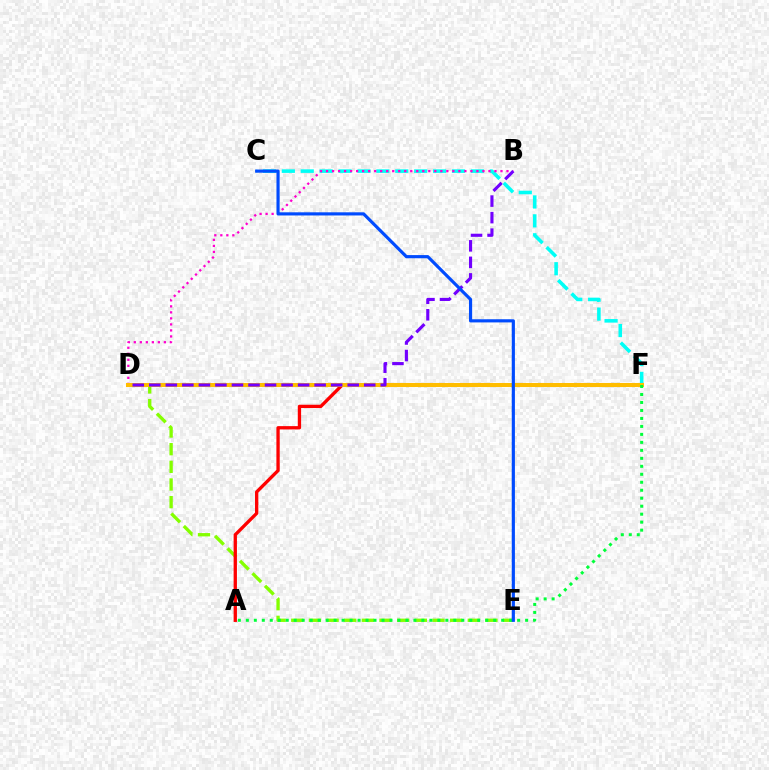{('C', 'F'): [{'color': '#00fff6', 'line_style': 'dashed', 'thickness': 2.57}], ('D', 'E'): [{'color': '#84ff00', 'line_style': 'dashed', 'thickness': 2.4}], ('B', 'D'): [{'color': '#ff00cf', 'line_style': 'dotted', 'thickness': 1.63}, {'color': '#7200ff', 'line_style': 'dashed', 'thickness': 2.25}], ('A', 'F'): [{'color': '#ff0000', 'line_style': 'solid', 'thickness': 2.39}, {'color': '#00ff39', 'line_style': 'dotted', 'thickness': 2.17}], ('D', 'F'): [{'color': '#ffbd00', 'line_style': 'solid', 'thickness': 2.91}], ('C', 'E'): [{'color': '#004bff', 'line_style': 'solid', 'thickness': 2.28}]}